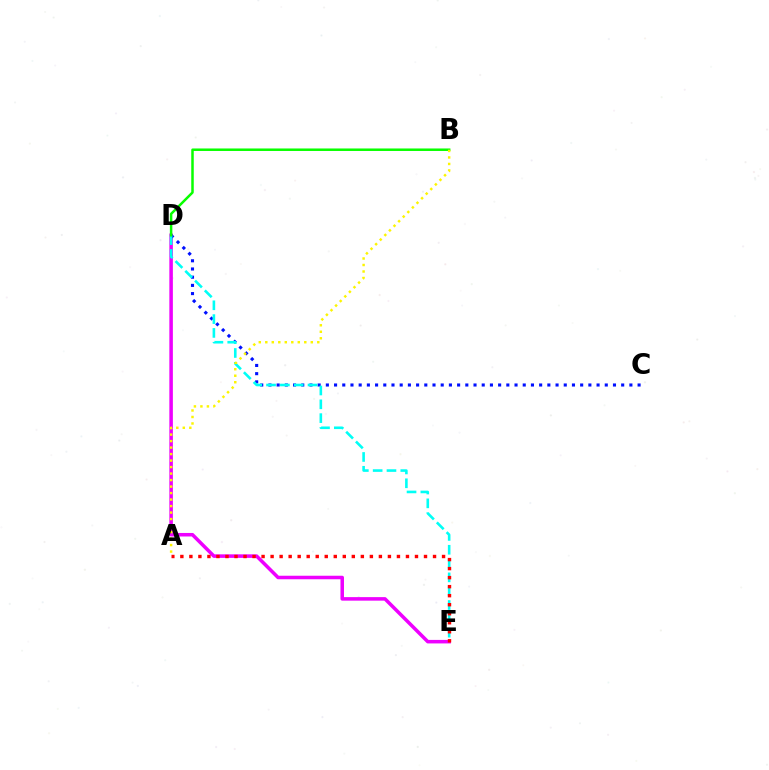{('D', 'E'): [{'color': '#ee00ff', 'line_style': 'solid', 'thickness': 2.54}, {'color': '#00fff6', 'line_style': 'dashed', 'thickness': 1.88}], ('C', 'D'): [{'color': '#0010ff', 'line_style': 'dotted', 'thickness': 2.23}], ('B', 'D'): [{'color': '#08ff00', 'line_style': 'solid', 'thickness': 1.8}], ('A', 'E'): [{'color': '#ff0000', 'line_style': 'dotted', 'thickness': 2.45}], ('A', 'B'): [{'color': '#fcf500', 'line_style': 'dotted', 'thickness': 1.77}]}